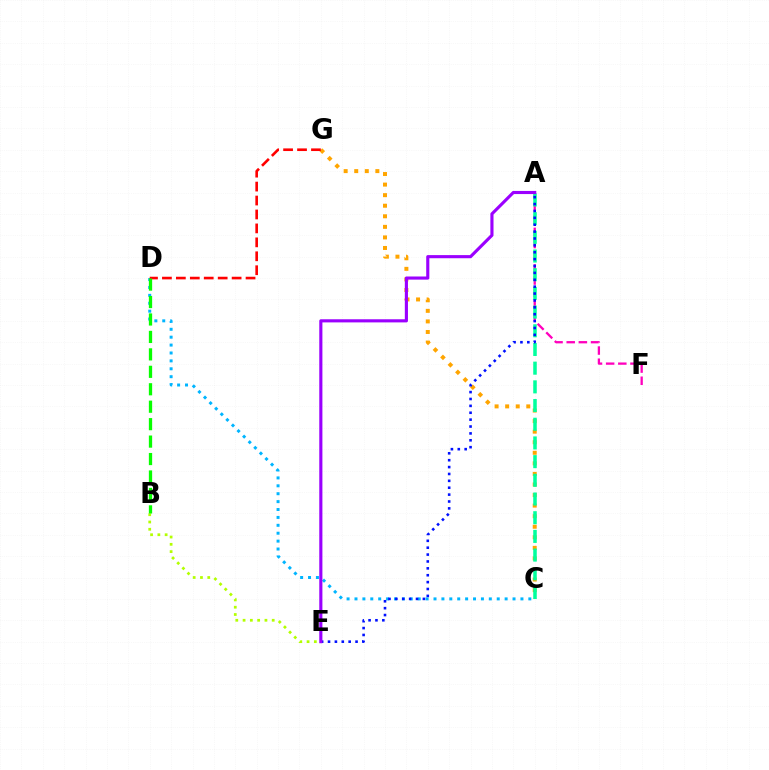{('B', 'E'): [{'color': '#b3ff00', 'line_style': 'dotted', 'thickness': 1.98}], ('A', 'F'): [{'color': '#ff00bd', 'line_style': 'dashed', 'thickness': 1.65}], ('C', 'G'): [{'color': '#ffa500', 'line_style': 'dotted', 'thickness': 2.87}], ('A', 'C'): [{'color': '#00ff9d', 'line_style': 'dashed', 'thickness': 2.54}], ('C', 'D'): [{'color': '#00b5ff', 'line_style': 'dotted', 'thickness': 2.15}], ('D', 'G'): [{'color': '#ff0000', 'line_style': 'dashed', 'thickness': 1.89}], ('A', 'E'): [{'color': '#0010ff', 'line_style': 'dotted', 'thickness': 1.87}, {'color': '#9b00ff', 'line_style': 'solid', 'thickness': 2.25}], ('B', 'D'): [{'color': '#08ff00', 'line_style': 'dashed', 'thickness': 2.37}]}